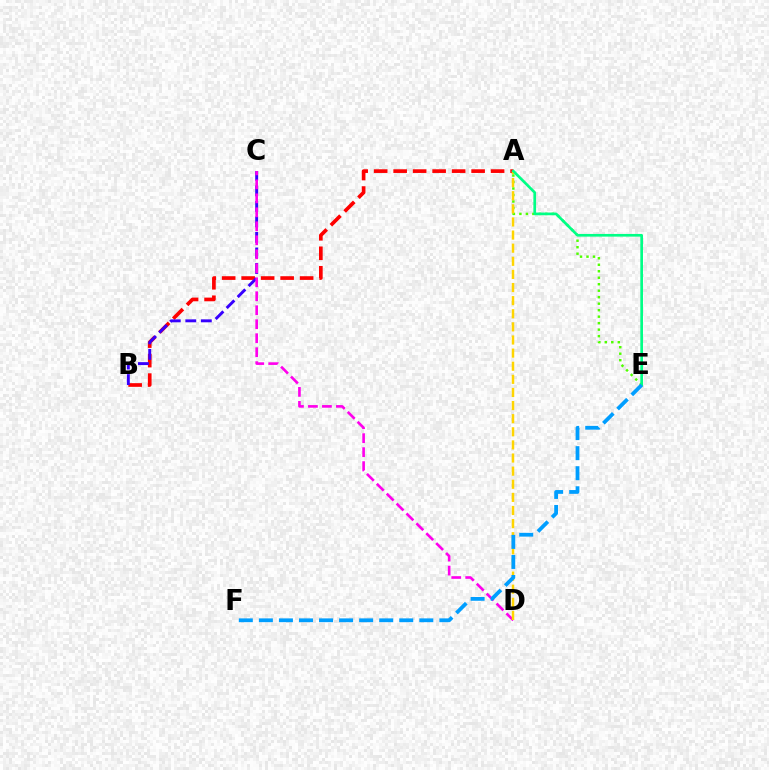{('A', 'B'): [{'color': '#ff0000', 'line_style': 'dashed', 'thickness': 2.65}], ('B', 'C'): [{'color': '#3700ff', 'line_style': 'dashed', 'thickness': 2.11}], ('A', 'E'): [{'color': '#4fff00', 'line_style': 'dotted', 'thickness': 1.76}, {'color': '#00ff86', 'line_style': 'solid', 'thickness': 1.93}], ('C', 'D'): [{'color': '#ff00ed', 'line_style': 'dashed', 'thickness': 1.9}], ('A', 'D'): [{'color': '#ffd500', 'line_style': 'dashed', 'thickness': 1.78}], ('E', 'F'): [{'color': '#009eff', 'line_style': 'dashed', 'thickness': 2.72}]}